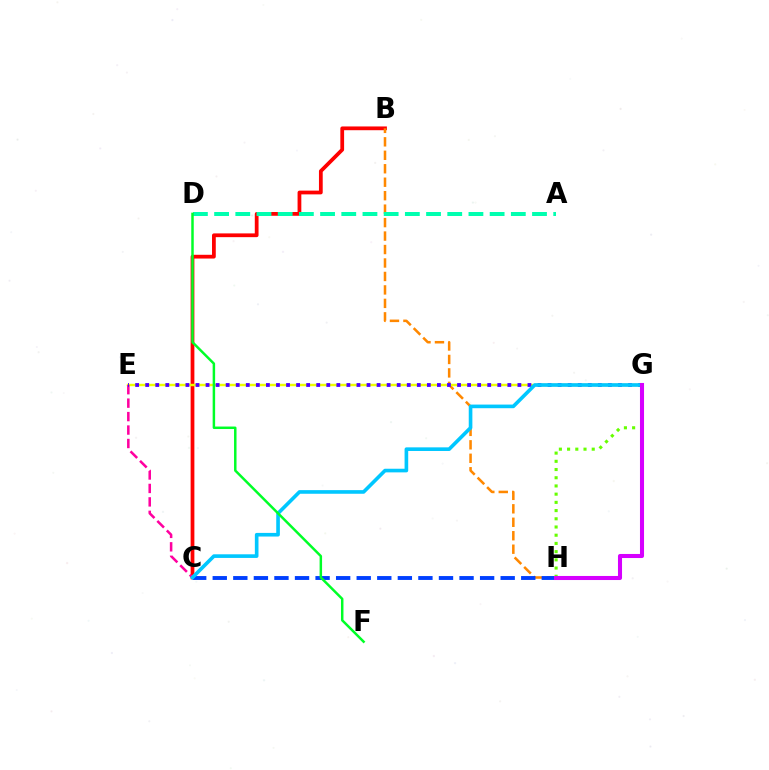{('B', 'C'): [{'color': '#ff0000', 'line_style': 'solid', 'thickness': 2.71}], ('B', 'H'): [{'color': '#ff8800', 'line_style': 'dashed', 'thickness': 1.83}], ('E', 'G'): [{'color': '#eeff00', 'line_style': 'solid', 'thickness': 1.76}, {'color': '#4f00ff', 'line_style': 'dotted', 'thickness': 2.73}], ('C', 'E'): [{'color': '#ff00a0', 'line_style': 'dashed', 'thickness': 1.83}], ('C', 'H'): [{'color': '#003fff', 'line_style': 'dashed', 'thickness': 2.79}], ('C', 'G'): [{'color': '#00c7ff', 'line_style': 'solid', 'thickness': 2.62}], ('A', 'D'): [{'color': '#00ffaf', 'line_style': 'dashed', 'thickness': 2.88}], ('G', 'H'): [{'color': '#66ff00', 'line_style': 'dotted', 'thickness': 2.23}, {'color': '#d600ff', 'line_style': 'solid', 'thickness': 2.92}], ('D', 'F'): [{'color': '#00ff27', 'line_style': 'solid', 'thickness': 1.79}]}